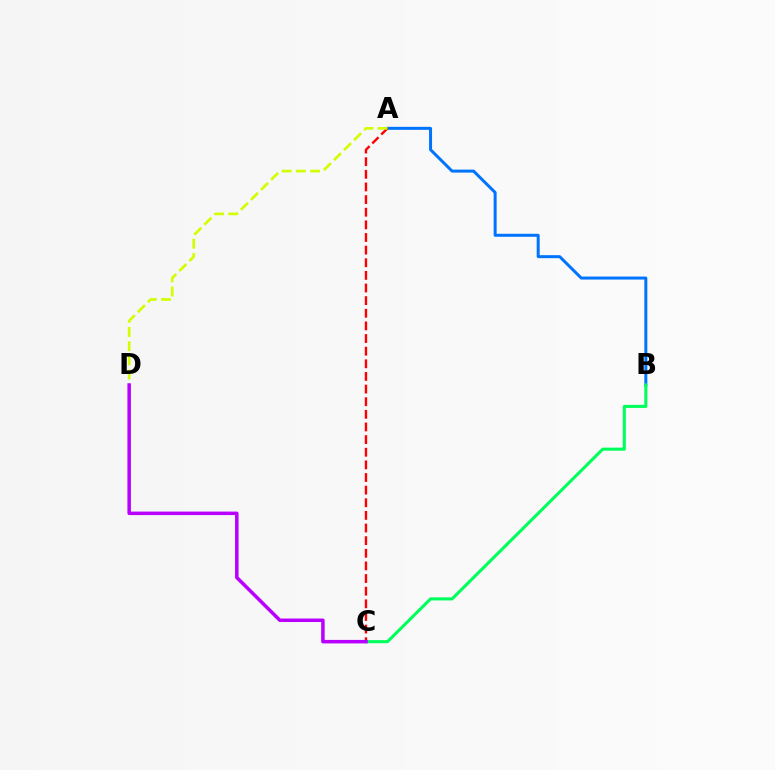{('A', 'B'): [{'color': '#0074ff', 'line_style': 'solid', 'thickness': 2.16}], ('B', 'C'): [{'color': '#00ff5c', 'line_style': 'solid', 'thickness': 2.21}], ('A', 'C'): [{'color': '#ff0000', 'line_style': 'dashed', 'thickness': 1.72}], ('A', 'D'): [{'color': '#d1ff00', 'line_style': 'dashed', 'thickness': 1.93}], ('C', 'D'): [{'color': '#b900ff', 'line_style': 'solid', 'thickness': 2.52}]}